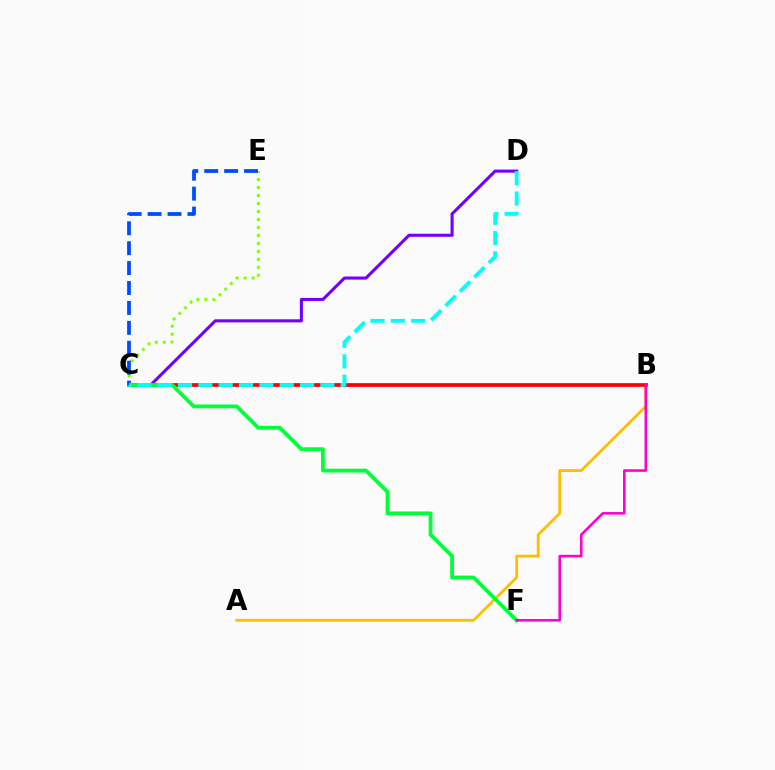{('A', 'B'): [{'color': '#ffbd00', 'line_style': 'solid', 'thickness': 2.02}], ('C', 'E'): [{'color': '#84ff00', 'line_style': 'dotted', 'thickness': 2.17}, {'color': '#004bff', 'line_style': 'dashed', 'thickness': 2.71}], ('C', 'D'): [{'color': '#7200ff', 'line_style': 'solid', 'thickness': 2.21}, {'color': '#00fff6', 'line_style': 'dashed', 'thickness': 2.76}], ('B', 'C'): [{'color': '#ff0000', 'line_style': 'solid', 'thickness': 2.68}], ('C', 'F'): [{'color': '#00ff39', 'line_style': 'solid', 'thickness': 2.72}], ('B', 'F'): [{'color': '#ff00cf', 'line_style': 'solid', 'thickness': 1.85}]}